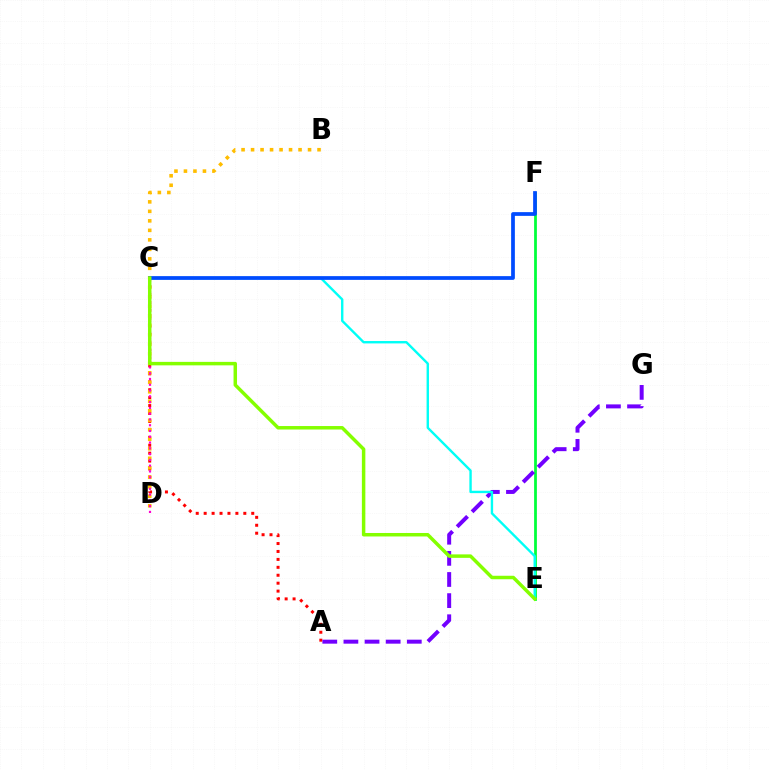{('A', 'C'): [{'color': '#ff0000', 'line_style': 'dotted', 'thickness': 2.15}], ('E', 'F'): [{'color': '#00ff39', 'line_style': 'solid', 'thickness': 1.99}], ('A', 'G'): [{'color': '#7200ff', 'line_style': 'dashed', 'thickness': 2.87}], ('B', 'D'): [{'color': '#ffbd00', 'line_style': 'dotted', 'thickness': 2.58}], ('C', 'D'): [{'color': '#ff00cf', 'line_style': 'dotted', 'thickness': 1.57}], ('C', 'E'): [{'color': '#00fff6', 'line_style': 'solid', 'thickness': 1.72}, {'color': '#84ff00', 'line_style': 'solid', 'thickness': 2.5}], ('C', 'F'): [{'color': '#004bff', 'line_style': 'solid', 'thickness': 2.69}]}